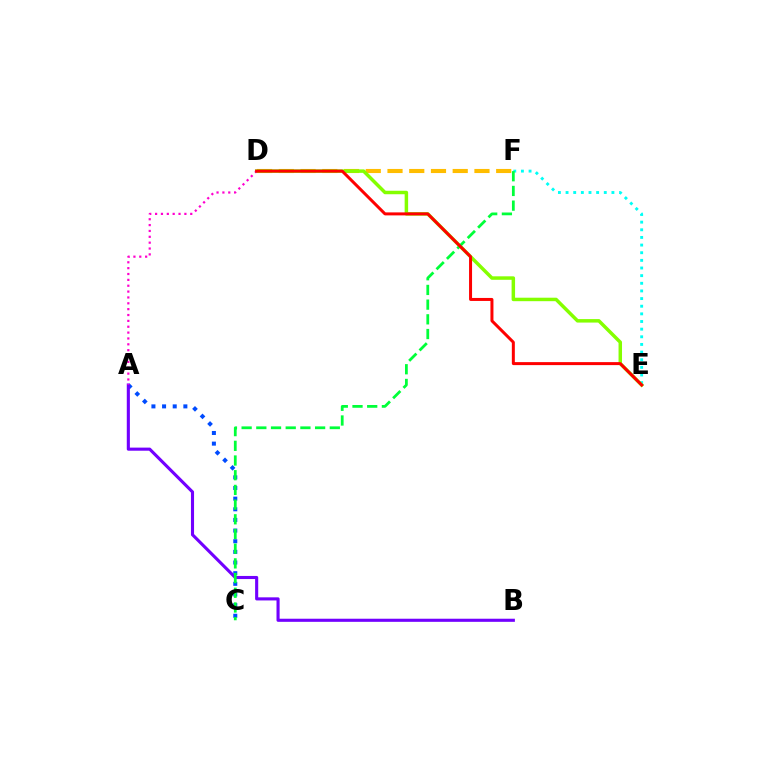{('E', 'F'): [{'color': '#00fff6', 'line_style': 'dotted', 'thickness': 2.08}], ('A', 'C'): [{'color': '#004bff', 'line_style': 'dotted', 'thickness': 2.89}], ('D', 'F'): [{'color': '#ffbd00', 'line_style': 'dashed', 'thickness': 2.95}], ('A', 'B'): [{'color': '#7200ff', 'line_style': 'solid', 'thickness': 2.24}], ('D', 'E'): [{'color': '#84ff00', 'line_style': 'solid', 'thickness': 2.5}, {'color': '#ff0000', 'line_style': 'solid', 'thickness': 2.16}], ('C', 'F'): [{'color': '#00ff39', 'line_style': 'dashed', 'thickness': 2.0}], ('A', 'D'): [{'color': '#ff00cf', 'line_style': 'dotted', 'thickness': 1.59}]}